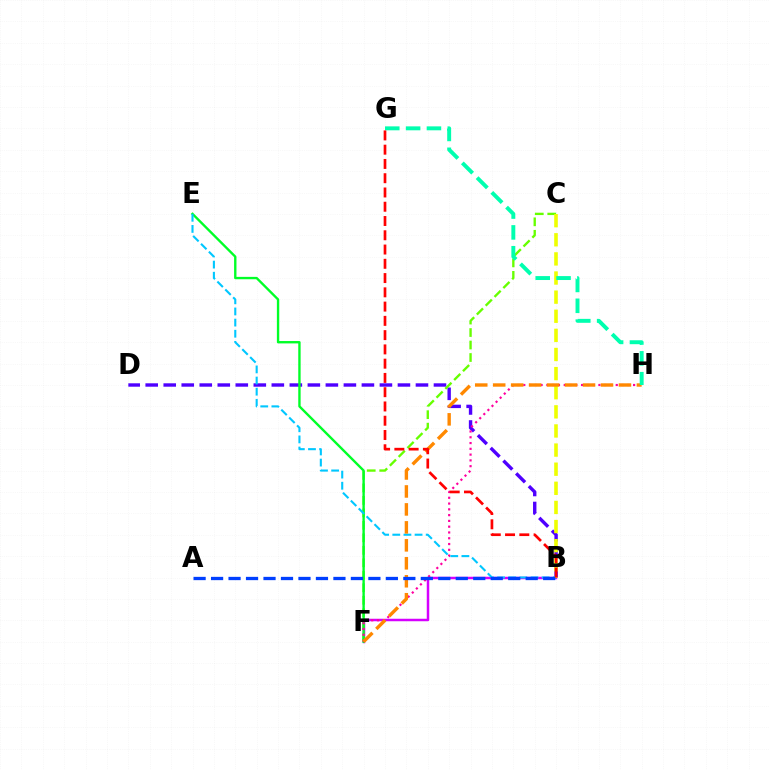{('B', 'D'): [{'color': '#4f00ff', 'line_style': 'dashed', 'thickness': 2.45}], ('B', 'F'): [{'color': '#d600ff', 'line_style': 'solid', 'thickness': 1.8}], ('C', 'F'): [{'color': '#66ff00', 'line_style': 'dashed', 'thickness': 1.7}], ('E', 'F'): [{'color': '#00ff27', 'line_style': 'solid', 'thickness': 1.71}], ('F', 'H'): [{'color': '#ff00a0', 'line_style': 'dotted', 'thickness': 1.57}, {'color': '#ff8800', 'line_style': 'dashed', 'thickness': 2.44}], ('B', 'E'): [{'color': '#00c7ff', 'line_style': 'dashed', 'thickness': 1.51}], ('B', 'C'): [{'color': '#eeff00', 'line_style': 'dashed', 'thickness': 2.6}], ('A', 'B'): [{'color': '#003fff', 'line_style': 'dashed', 'thickness': 2.37}], ('G', 'H'): [{'color': '#00ffaf', 'line_style': 'dashed', 'thickness': 2.83}], ('B', 'G'): [{'color': '#ff0000', 'line_style': 'dashed', 'thickness': 1.94}]}